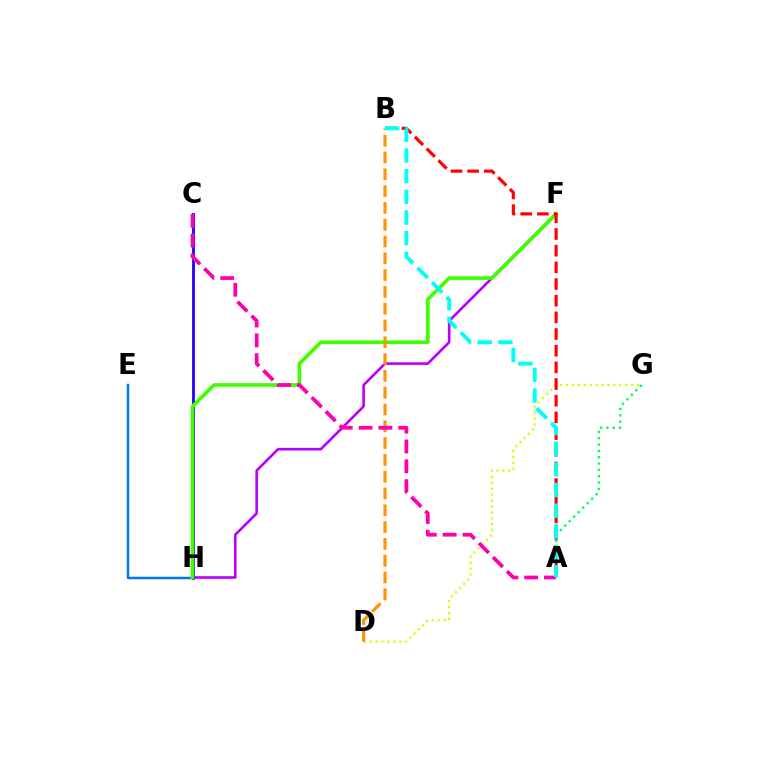{('E', 'H'): [{'color': '#0074ff', 'line_style': 'solid', 'thickness': 1.8}], ('F', 'H'): [{'color': '#b900ff', 'line_style': 'solid', 'thickness': 1.89}, {'color': '#3dff00', 'line_style': 'solid', 'thickness': 2.63}], ('D', 'G'): [{'color': '#d1ff00', 'line_style': 'dotted', 'thickness': 1.61}], ('C', 'H'): [{'color': '#2500ff', 'line_style': 'solid', 'thickness': 2.02}], ('B', 'D'): [{'color': '#ff9400', 'line_style': 'dashed', 'thickness': 2.28}], ('A', 'B'): [{'color': '#ff0000', 'line_style': 'dashed', 'thickness': 2.26}, {'color': '#00fff6', 'line_style': 'dashed', 'thickness': 2.81}], ('A', 'C'): [{'color': '#ff00ac', 'line_style': 'dashed', 'thickness': 2.69}], ('A', 'G'): [{'color': '#00ff5c', 'line_style': 'dotted', 'thickness': 1.72}]}